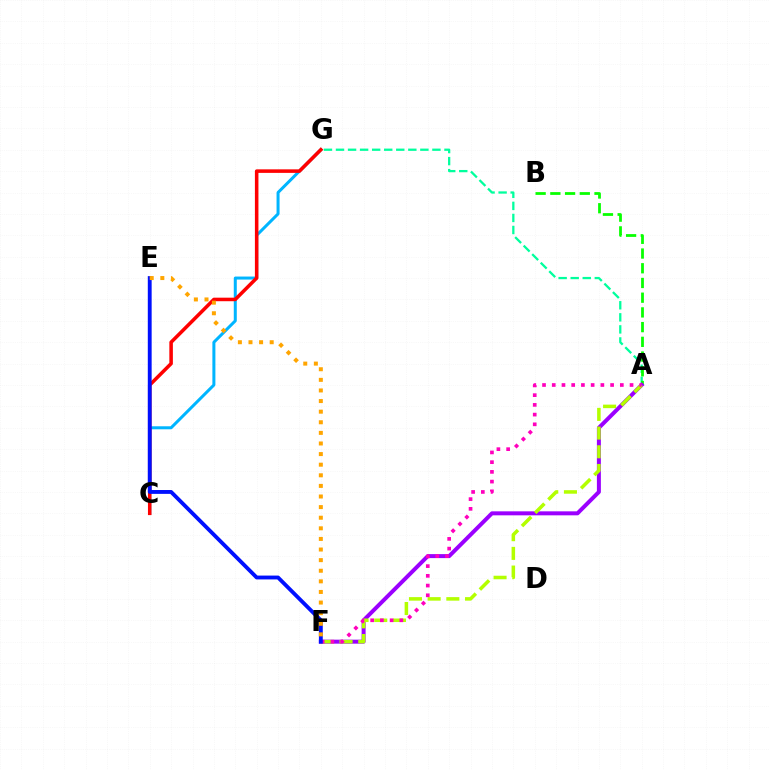{('A', 'G'): [{'color': '#00ff9d', 'line_style': 'dashed', 'thickness': 1.64}], ('C', 'G'): [{'color': '#00b5ff', 'line_style': 'solid', 'thickness': 2.17}, {'color': '#ff0000', 'line_style': 'solid', 'thickness': 2.55}], ('A', 'B'): [{'color': '#08ff00', 'line_style': 'dashed', 'thickness': 2.0}], ('A', 'F'): [{'color': '#9b00ff', 'line_style': 'solid', 'thickness': 2.87}, {'color': '#b3ff00', 'line_style': 'dashed', 'thickness': 2.54}, {'color': '#ff00bd', 'line_style': 'dotted', 'thickness': 2.64}], ('E', 'F'): [{'color': '#0010ff', 'line_style': 'solid', 'thickness': 2.77}, {'color': '#ffa500', 'line_style': 'dotted', 'thickness': 2.88}]}